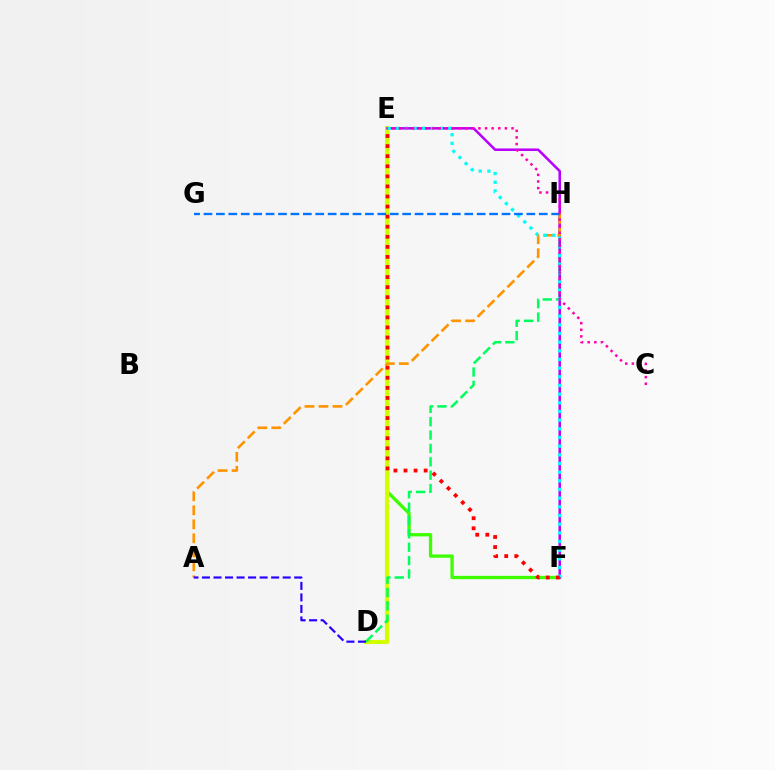{('E', 'F'): [{'color': '#3dff00', 'line_style': 'solid', 'thickness': 2.38}, {'color': '#b900ff', 'line_style': 'solid', 'thickness': 1.83}, {'color': '#00fff6', 'line_style': 'dotted', 'thickness': 2.35}, {'color': '#ff0000', 'line_style': 'dotted', 'thickness': 2.74}], ('D', 'E'): [{'color': '#d1ff00', 'line_style': 'solid', 'thickness': 2.99}], ('D', 'H'): [{'color': '#00ff5c', 'line_style': 'dashed', 'thickness': 1.82}], ('A', 'H'): [{'color': '#ff9400', 'line_style': 'dashed', 'thickness': 1.9}], ('G', 'H'): [{'color': '#0074ff', 'line_style': 'dashed', 'thickness': 1.69}], ('C', 'E'): [{'color': '#ff00ac', 'line_style': 'dotted', 'thickness': 1.8}], ('A', 'D'): [{'color': '#2500ff', 'line_style': 'dashed', 'thickness': 1.57}]}